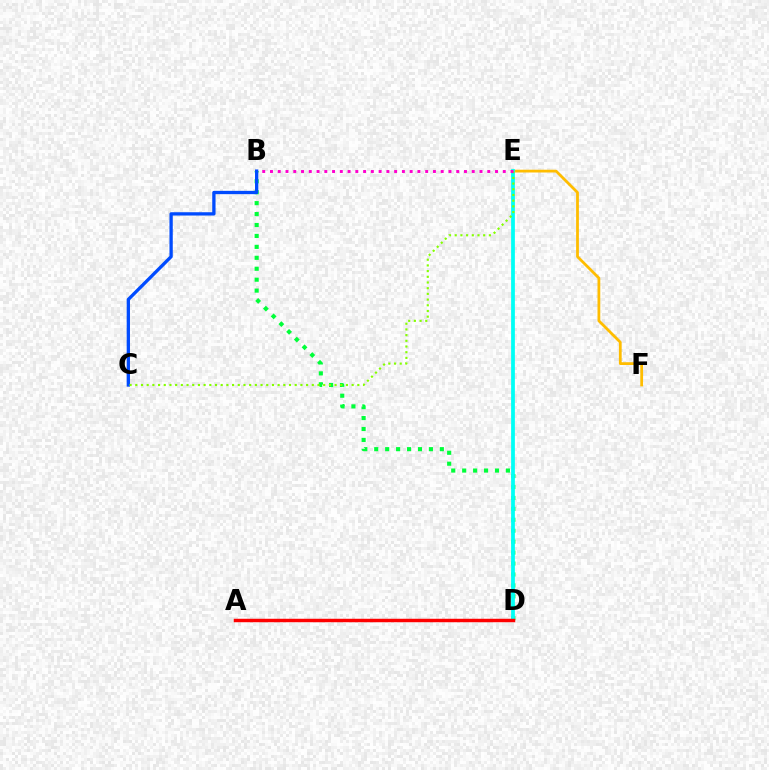{('E', 'F'): [{'color': '#ffbd00', 'line_style': 'solid', 'thickness': 2.0}], ('B', 'D'): [{'color': '#00ff39', 'line_style': 'dotted', 'thickness': 2.97}], ('D', 'E'): [{'color': '#00fff6', 'line_style': 'solid', 'thickness': 2.7}], ('B', 'C'): [{'color': '#004bff', 'line_style': 'solid', 'thickness': 2.38}], ('C', 'E'): [{'color': '#84ff00', 'line_style': 'dotted', 'thickness': 1.55}], ('A', 'D'): [{'color': '#7200ff', 'line_style': 'dotted', 'thickness': 1.99}, {'color': '#ff0000', 'line_style': 'solid', 'thickness': 2.49}], ('B', 'E'): [{'color': '#ff00cf', 'line_style': 'dotted', 'thickness': 2.11}]}